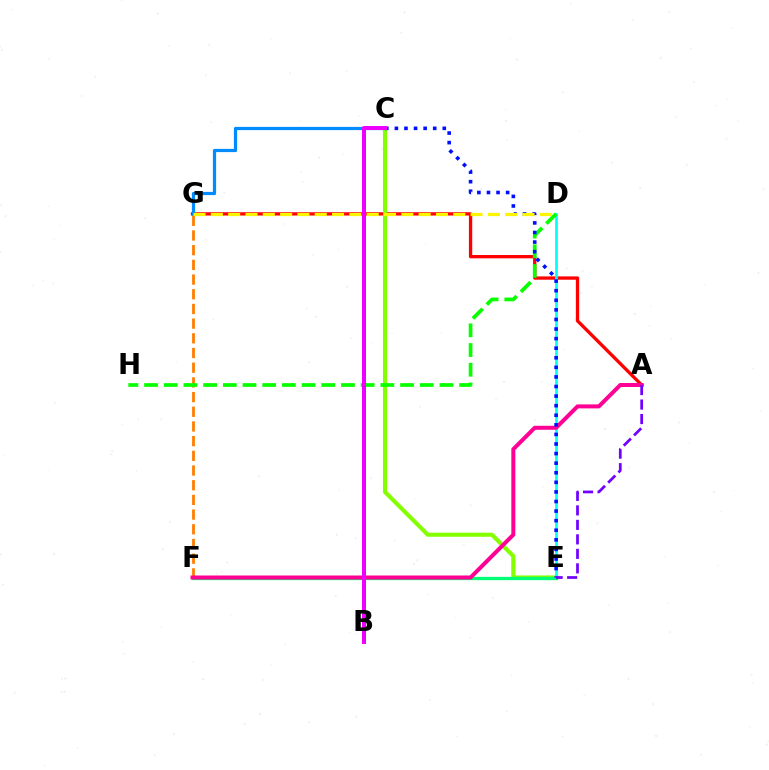{('A', 'G'): [{'color': '#ff0000', 'line_style': 'solid', 'thickness': 2.38}], ('C', 'E'): [{'color': '#84ff00', 'line_style': 'solid', 'thickness': 2.96}, {'color': '#0010ff', 'line_style': 'dotted', 'thickness': 2.6}], ('C', 'G'): [{'color': '#008cff', 'line_style': 'solid', 'thickness': 2.32}], ('F', 'G'): [{'color': '#ff7c00', 'line_style': 'dashed', 'thickness': 2.0}], ('D', 'E'): [{'color': '#00fff6', 'line_style': 'solid', 'thickness': 1.94}], ('E', 'F'): [{'color': '#00ff74', 'line_style': 'solid', 'thickness': 2.36}], ('D', 'H'): [{'color': '#08ff00', 'line_style': 'dashed', 'thickness': 2.68}], ('A', 'F'): [{'color': '#ff0094', 'line_style': 'solid', 'thickness': 2.88}], ('D', 'G'): [{'color': '#fcf500', 'line_style': 'dashed', 'thickness': 2.35}], ('B', 'C'): [{'color': '#ee00ff', 'line_style': 'solid', 'thickness': 2.88}], ('A', 'E'): [{'color': '#7200ff', 'line_style': 'dashed', 'thickness': 1.97}]}